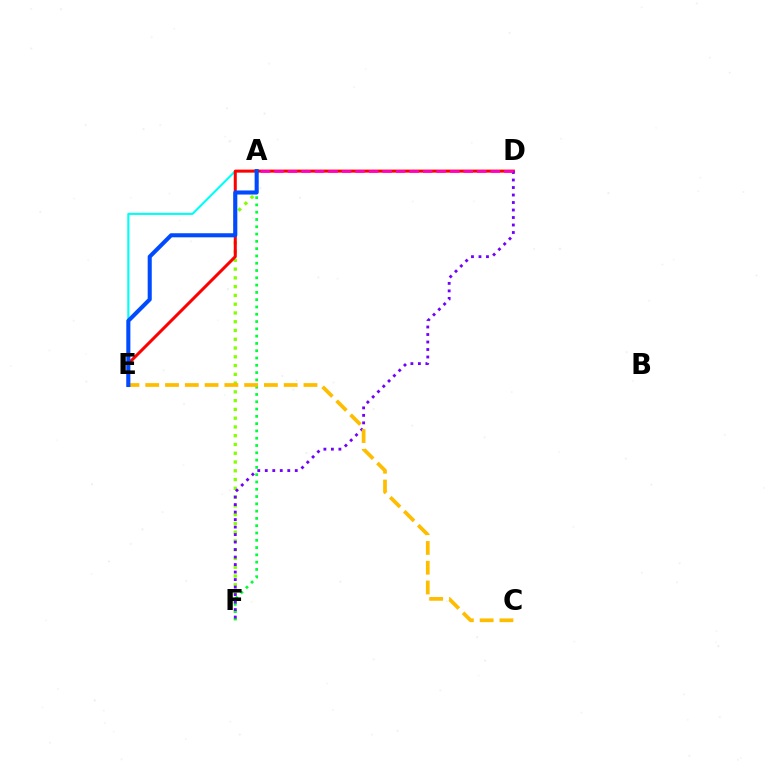{('A', 'F'): [{'color': '#84ff00', 'line_style': 'dotted', 'thickness': 2.38}, {'color': '#00ff39', 'line_style': 'dotted', 'thickness': 1.98}], ('A', 'E'): [{'color': '#00fff6', 'line_style': 'solid', 'thickness': 1.52}, {'color': '#004bff', 'line_style': 'solid', 'thickness': 2.93}], ('D', 'E'): [{'color': '#ff0000', 'line_style': 'solid', 'thickness': 2.18}], ('D', 'F'): [{'color': '#7200ff', 'line_style': 'dotted', 'thickness': 2.04}], ('C', 'E'): [{'color': '#ffbd00', 'line_style': 'dashed', 'thickness': 2.69}], ('A', 'D'): [{'color': '#ff00cf', 'line_style': 'dashed', 'thickness': 1.84}]}